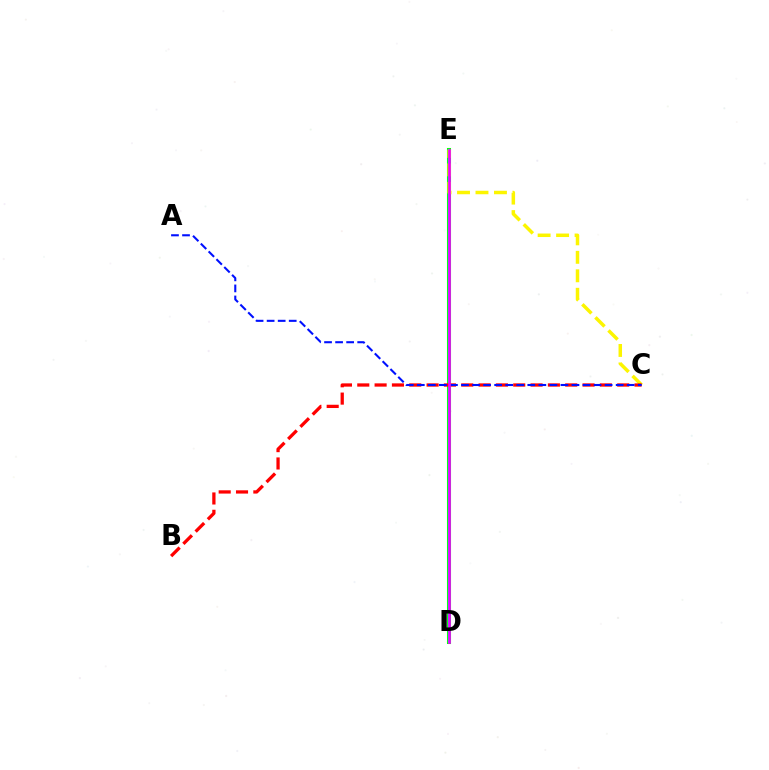{('D', 'E'): [{'color': '#08ff00', 'line_style': 'solid', 'thickness': 2.92}, {'color': '#00fff6', 'line_style': 'solid', 'thickness': 1.58}, {'color': '#ee00ff', 'line_style': 'solid', 'thickness': 1.93}], ('C', 'E'): [{'color': '#fcf500', 'line_style': 'dashed', 'thickness': 2.51}], ('B', 'C'): [{'color': '#ff0000', 'line_style': 'dashed', 'thickness': 2.35}], ('A', 'C'): [{'color': '#0010ff', 'line_style': 'dashed', 'thickness': 1.5}]}